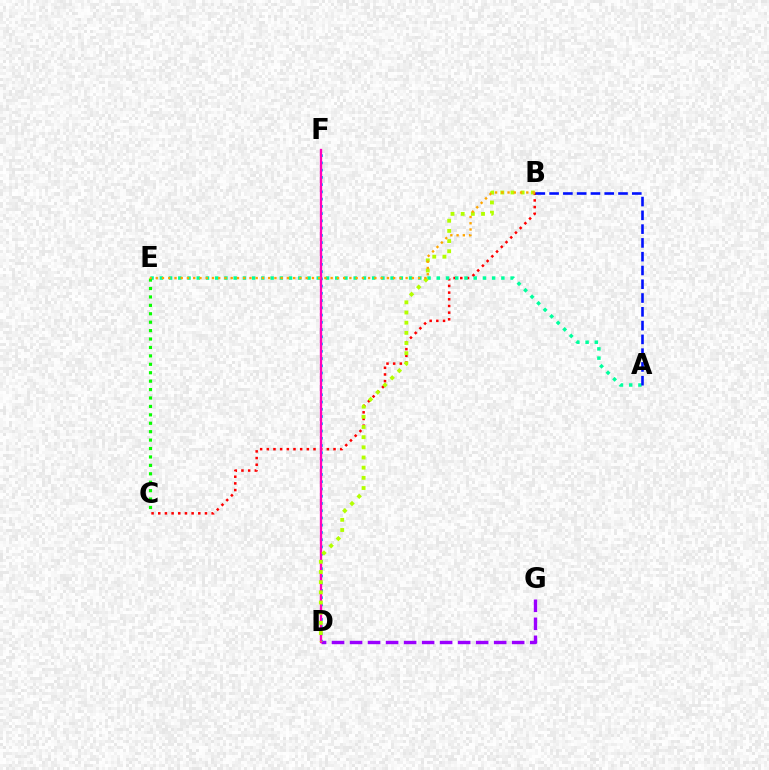{('B', 'C'): [{'color': '#ff0000', 'line_style': 'dotted', 'thickness': 1.81}], ('A', 'E'): [{'color': '#00ff9d', 'line_style': 'dotted', 'thickness': 2.51}], ('D', 'F'): [{'color': '#00b5ff', 'line_style': 'dotted', 'thickness': 1.97}, {'color': '#ff00bd', 'line_style': 'solid', 'thickness': 1.68}], ('D', 'G'): [{'color': '#9b00ff', 'line_style': 'dashed', 'thickness': 2.45}], ('C', 'E'): [{'color': '#08ff00', 'line_style': 'dotted', 'thickness': 2.29}], ('B', 'D'): [{'color': '#b3ff00', 'line_style': 'dotted', 'thickness': 2.76}], ('B', 'E'): [{'color': '#ffa500', 'line_style': 'dotted', 'thickness': 1.7}], ('A', 'B'): [{'color': '#0010ff', 'line_style': 'dashed', 'thickness': 1.87}]}